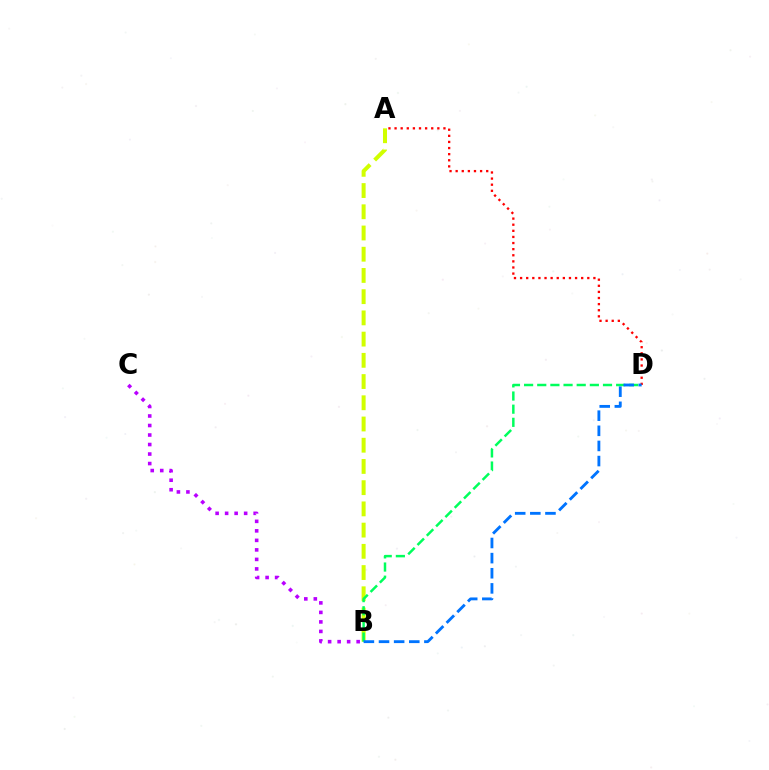{('A', 'D'): [{'color': '#ff0000', 'line_style': 'dotted', 'thickness': 1.66}], ('A', 'B'): [{'color': '#d1ff00', 'line_style': 'dashed', 'thickness': 2.88}], ('B', 'C'): [{'color': '#b900ff', 'line_style': 'dotted', 'thickness': 2.58}], ('B', 'D'): [{'color': '#00ff5c', 'line_style': 'dashed', 'thickness': 1.79}, {'color': '#0074ff', 'line_style': 'dashed', 'thickness': 2.06}]}